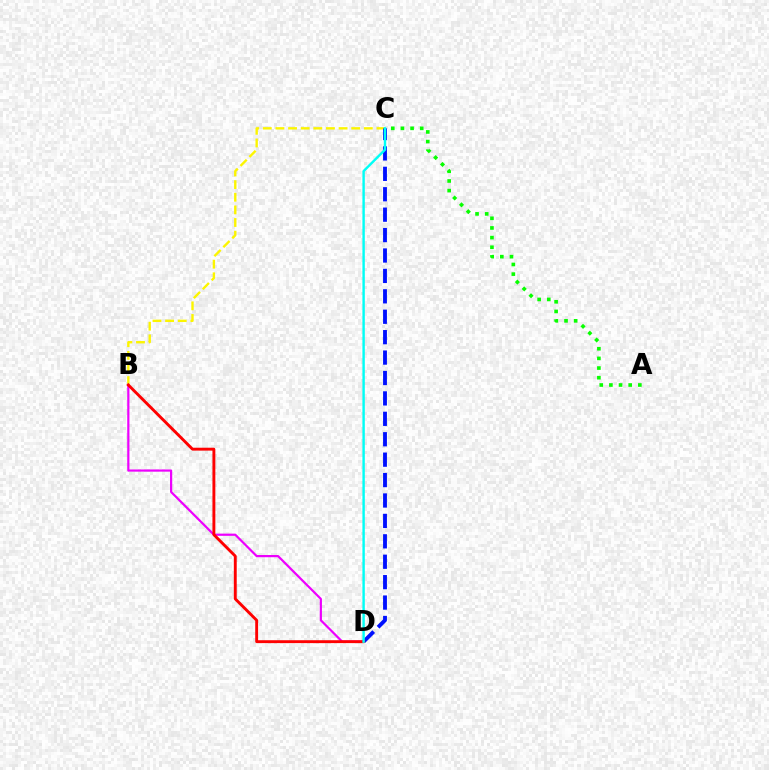{('B', 'C'): [{'color': '#fcf500', 'line_style': 'dashed', 'thickness': 1.72}], ('A', 'C'): [{'color': '#08ff00', 'line_style': 'dotted', 'thickness': 2.62}], ('B', 'D'): [{'color': '#ee00ff', 'line_style': 'solid', 'thickness': 1.59}, {'color': '#ff0000', 'line_style': 'solid', 'thickness': 2.08}], ('C', 'D'): [{'color': '#0010ff', 'line_style': 'dashed', 'thickness': 2.77}, {'color': '#00fff6', 'line_style': 'solid', 'thickness': 1.74}]}